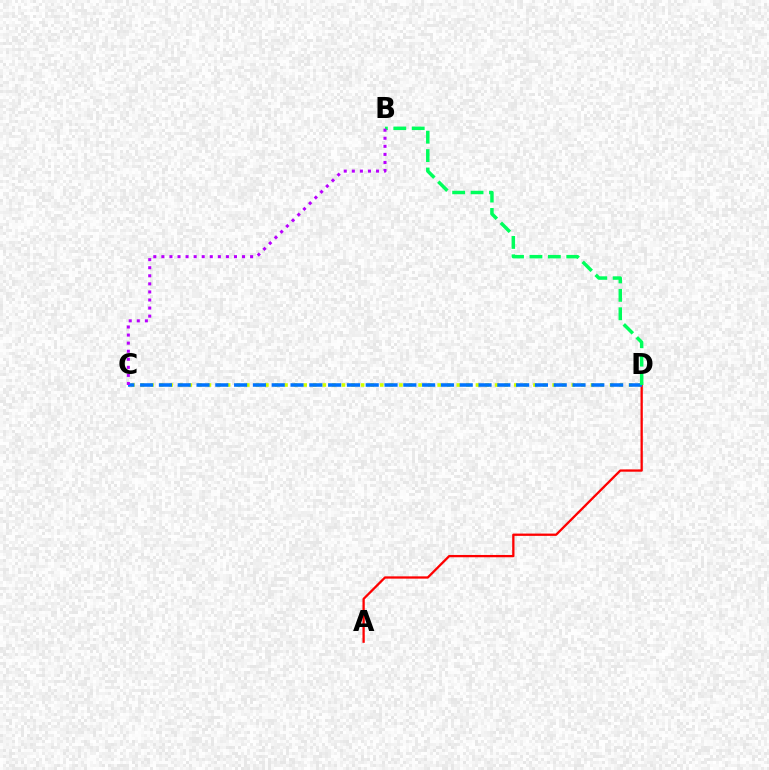{('C', 'D'): [{'color': '#d1ff00', 'line_style': 'dotted', 'thickness': 2.6}, {'color': '#0074ff', 'line_style': 'dashed', 'thickness': 2.55}], ('A', 'D'): [{'color': '#ff0000', 'line_style': 'solid', 'thickness': 1.65}], ('B', 'D'): [{'color': '#00ff5c', 'line_style': 'dashed', 'thickness': 2.5}], ('B', 'C'): [{'color': '#b900ff', 'line_style': 'dotted', 'thickness': 2.19}]}